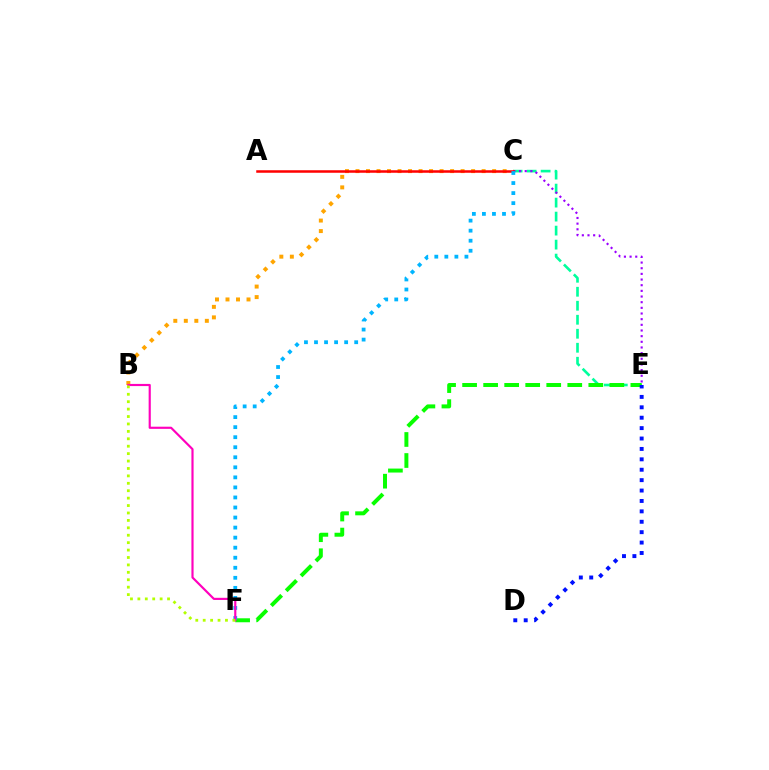{('C', 'E'): [{'color': '#00ff9d', 'line_style': 'dashed', 'thickness': 1.9}, {'color': '#9b00ff', 'line_style': 'dotted', 'thickness': 1.54}], ('B', 'C'): [{'color': '#ffa500', 'line_style': 'dotted', 'thickness': 2.86}], ('E', 'F'): [{'color': '#08ff00', 'line_style': 'dashed', 'thickness': 2.86}], ('A', 'C'): [{'color': '#ff0000', 'line_style': 'solid', 'thickness': 1.81}], ('D', 'E'): [{'color': '#0010ff', 'line_style': 'dotted', 'thickness': 2.83}], ('C', 'F'): [{'color': '#00b5ff', 'line_style': 'dotted', 'thickness': 2.73}], ('B', 'F'): [{'color': '#ff00bd', 'line_style': 'solid', 'thickness': 1.56}, {'color': '#b3ff00', 'line_style': 'dotted', 'thickness': 2.02}]}